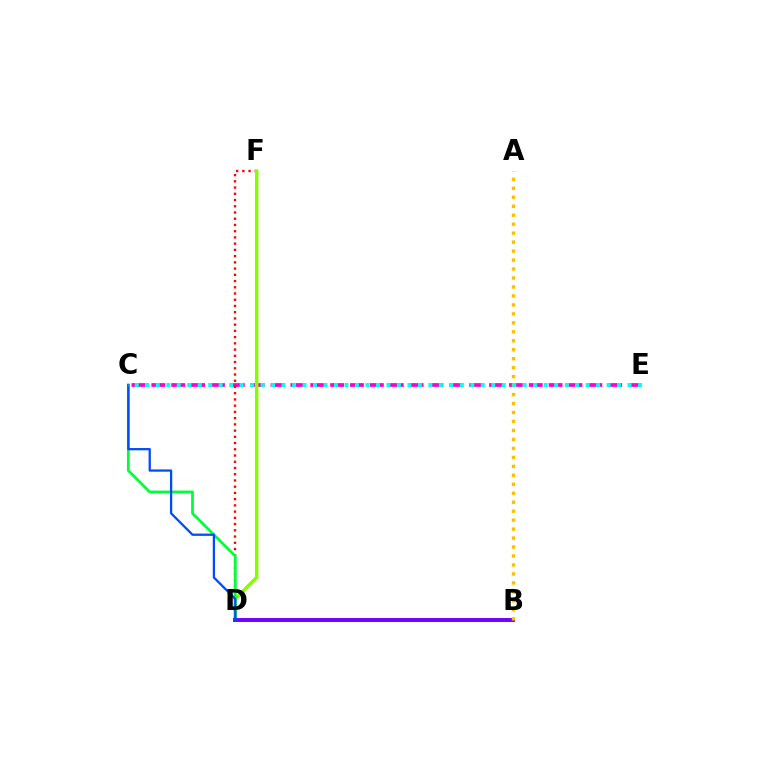{('C', 'E'): [{'color': '#ff00cf', 'line_style': 'dashed', 'thickness': 2.7}, {'color': '#00fff6', 'line_style': 'dotted', 'thickness': 2.85}], ('D', 'F'): [{'color': '#ff0000', 'line_style': 'dotted', 'thickness': 1.69}, {'color': '#84ff00', 'line_style': 'solid', 'thickness': 2.48}], ('C', 'D'): [{'color': '#00ff39', 'line_style': 'solid', 'thickness': 1.99}, {'color': '#004bff', 'line_style': 'solid', 'thickness': 1.64}], ('B', 'D'): [{'color': '#7200ff', 'line_style': 'solid', 'thickness': 2.82}], ('A', 'B'): [{'color': '#ffbd00', 'line_style': 'dotted', 'thickness': 2.44}]}